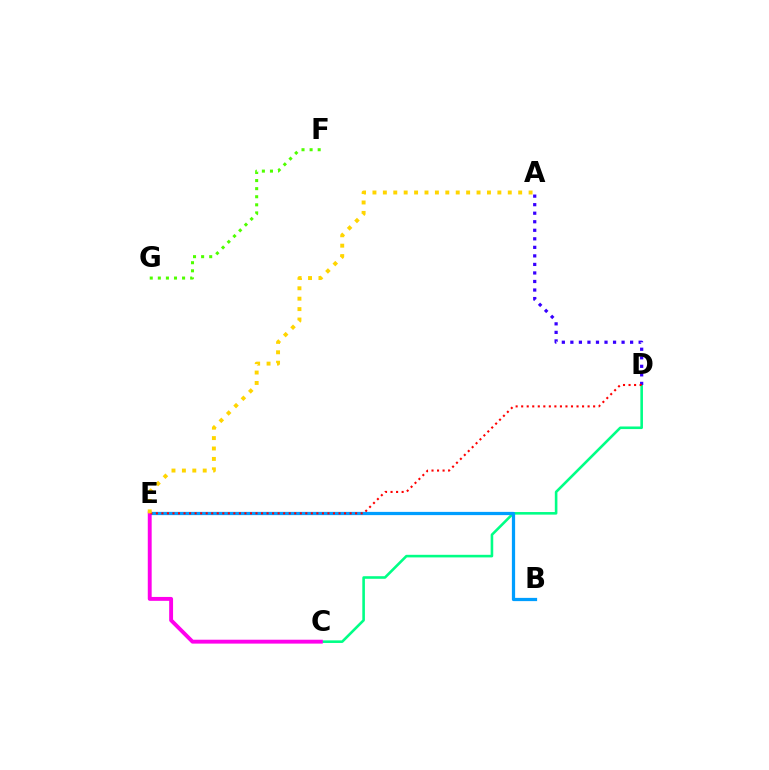{('C', 'D'): [{'color': '#00ff86', 'line_style': 'solid', 'thickness': 1.87}], ('F', 'G'): [{'color': '#4fff00', 'line_style': 'dotted', 'thickness': 2.2}], ('A', 'D'): [{'color': '#3700ff', 'line_style': 'dotted', 'thickness': 2.32}], ('B', 'E'): [{'color': '#009eff', 'line_style': 'solid', 'thickness': 2.33}], ('C', 'E'): [{'color': '#ff00ed', 'line_style': 'solid', 'thickness': 2.8}], ('D', 'E'): [{'color': '#ff0000', 'line_style': 'dotted', 'thickness': 1.5}], ('A', 'E'): [{'color': '#ffd500', 'line_style': 'dotted', 'thickness': 2.83}]}